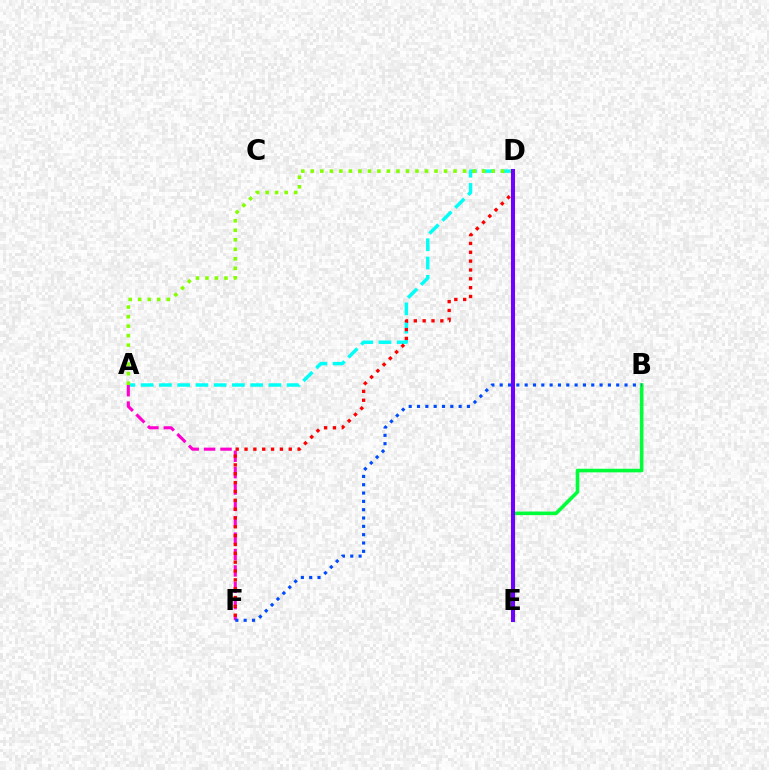{('A', 'D'): [{'color': '#00fff6', 'line_style': 'dashed', 'thickness': 2.48}, {'color': '#84ff00', 'line_style': 'dotted', 'thickness': 2.58}], ('B', 'E'): [{'color': '#00ff39', 'line_style': 'solid', 'thickness': 2.59}], ('A', 'F'): [{'color': '#ff00cf', 'line_style': 'dashed', 'thickness': 2.23}], ('D', 'E'): [{'color': '#ffbd00', 'line_style': 'dotted', 'thickness': 2.11}, {'color': '#7200ff', 'line_style': 'solid', 'thickness': 2.92}], ('D', 'F'): [{'color': '#ff0000', 'line_style': 'dotted', 'thickness': 2.4}], ('B', 'F'): [{'color': '#004bff', 'line_style': 'dotted', 'thickness': 2.26}]}